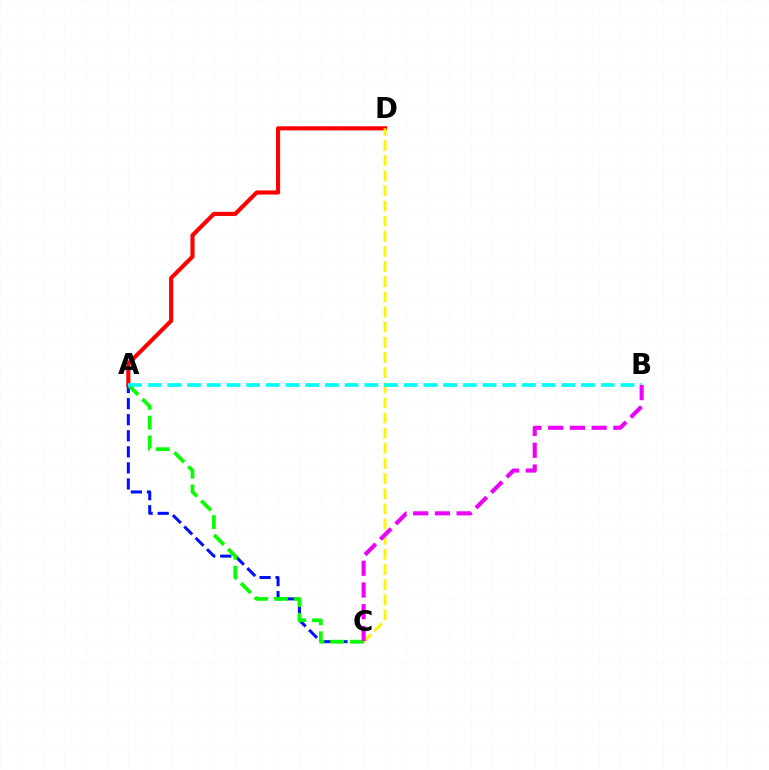{('A', 'C'): [{'color': '#0010ff', 'line_style': 'dashed', 'thickness': 2.18}, {'color': '#08ff00', 'line_style': 'dashed', 'thickness': 2.69}], ('A', 'D'): [{'color': '#ff0000', 'line_style': 'solid', 'thickness': 2.96}], ('C', 'D'): [{'color': '#fcf500', 'line_style': 'dashed', 'thickness': 2.06}], ('A', 'B'): [{'color': '#00fff6', 'line_style': 'dashed', 'thickness': 2.68}], ('B', 'C'): [{'color': '#ee00ff', 'line_style': 'dashed', 'thickness': 2.95}]}